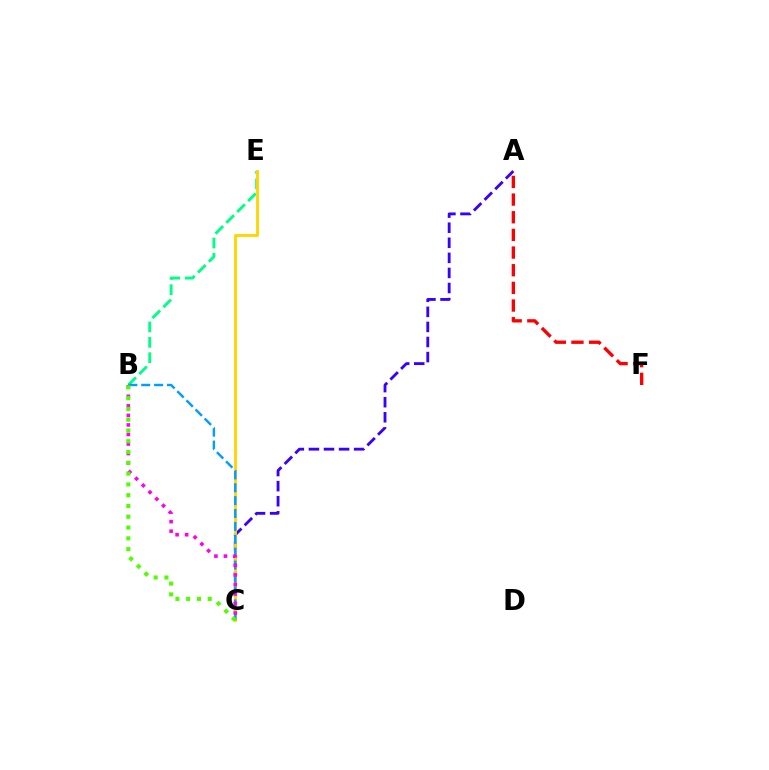{('B', 'E'): [{'color': '#00ff86', 'line_style': 'dashed', 'thickness': 2.09}], ('A', 'C'): [{'color': '#3700ff', 'line_style': 'dashed', 'thickness': 2.05}], ('C', 'E'): [{'color': '#ffd500', 'line_style': 'solid', 'thickness': 2.04}], ('A', 'F'): [{'color': '#ff0000', 'line_style': 'dashed', 'thickness': 2.4}], ('B', 'C'): [{'color': '#009eff', 'line_style': 'dashed', 'thickness': 1.75}, {'color': '#ff00ed', 'line_style': 'dotted', 'thickness': 2.59}, {'color': '#4fff00', 'line_style': 'dotted', 'thickness': 2.93}]}